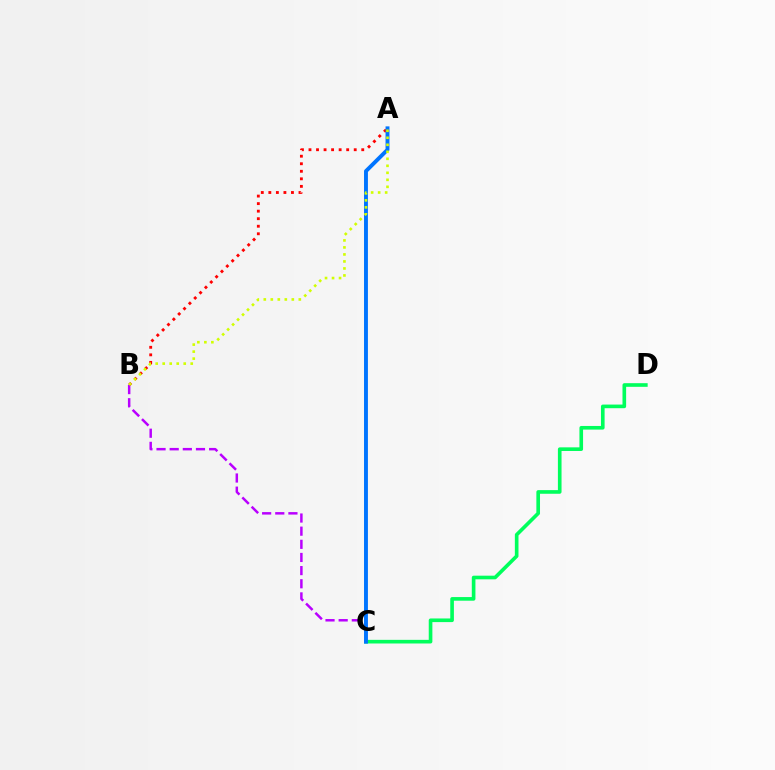{('C', 'D'): [{'color': '#00ff5c', 'line_style': 'solid', 'thickness': 2.62}], ('A', 'B'): [{'color': '#ff0000', 'line_style': 'dotted', 'thickness': 2.05}, {'color': '#d1ff00', 'line_style': 'dotted', 'thickness': 1.9}], ('B', 'C'): [{'color': '#b900ff', 'line_style': 'dashed', 'thickness': 1.79}], ('A', 'C'): [{'color': '#0074ff', 'line_style': 'solid', 'thickness': 2.81}]}